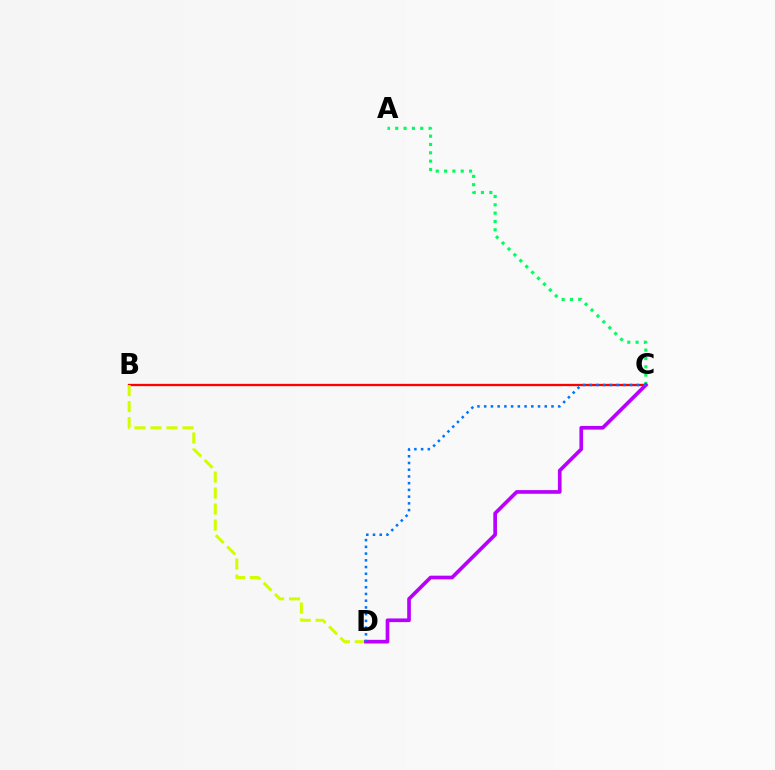{('B', 'C'): [{'color': '#ff0000', 'line_style': 'solid', 'thickness': 1.66}], ('A', 'C'): [{'color': '#00ff5c', 'line_style': 'dotted', 'thickness': 2.26}], ('B', 'D'): [{'color': '#d1ff00', 'line_style': 'dashed', 'thickness': 2.17}], ('C', 'D'): [{'color': '#b900ff', 'line_style': 'solid', 'thickness': 2.64}, {'color': '#0074ff', 'line_style': 'dotted', 'thickness': 1.83}]}